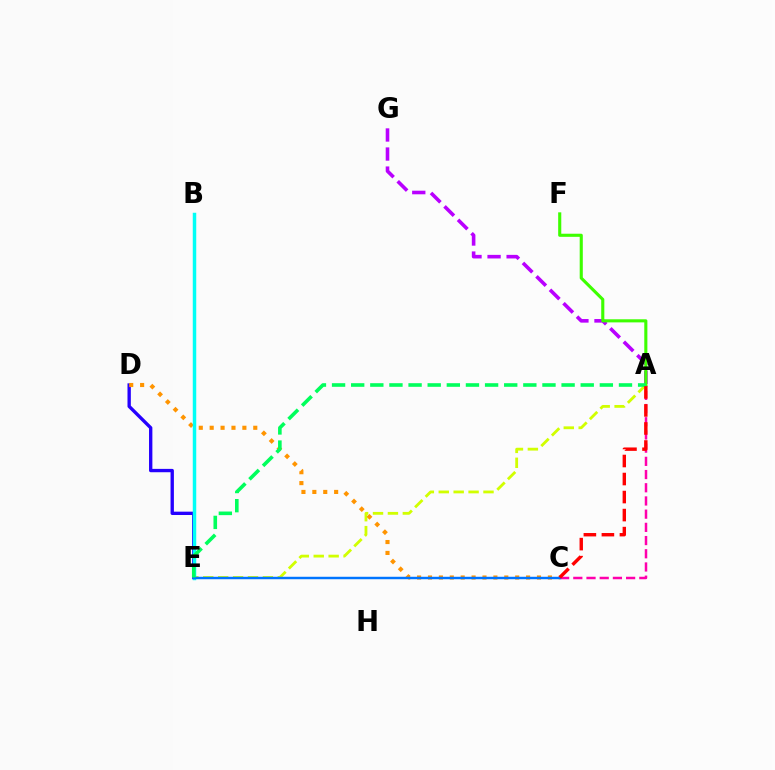{('A', 'E'): [{'color': '#d1ff00', 'line_style': 'dashed', 'thickness': 2.03}, {'color': '#00ff5c', 'line_style': 'dashed', 'thickness': 2.6}], ('D', 'E'): [{'color': '#2500ff', 'line_style': 'solid', 'thickness': 2.41}], ('C', 'D'): [{'color': '#ff9400', 'line_style': 'dotted', 'thickness': 2.96}], ('B', 'E'): [{'color': '#00fff6', 'line_style': 'solid', 'thickness': 2.49}], ('A', 'G'): [{'color': '#b900ff', 'line_style': 'dashed', 'thickness': 2.59}], ('A', 'C'): [{'color': '#ff00ac', 'line_style': 'dashed', 'thickness': 1.79}, {'color': '#ff0000', 'line_style': 'dashed', 'thickness': 2.45}], ('A', 'F'): [{'color': '#3dff00', 'line_style': 'solid', 'thickness': 2.23}], ('C', 'E'): [{'color': '#0074ff', 'line_style': 'solid', 'thickness': 1.76}]}